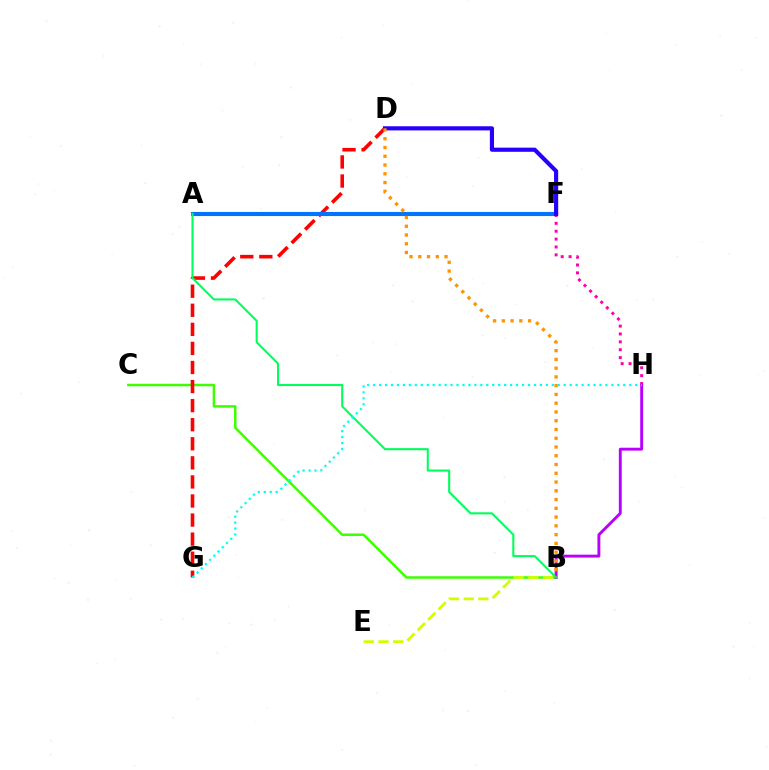{('F', 'H'): [{'color': '#ff00ac', 'line_style': 'dotted', 'thickness': 2.14}], ('B', 'C'): [{'color': '#3dff00', 'line_style': 'solid', 'thickness': 1.79}], ('B', 'H'): [{'color': '#b900ff', 'line_style': 'solid', 'thickness': 2.08}], ('D', 'G'): [{'color': '#ff0000', 'line_style': 'dashed', 'thickness': 2.59}], ('A', 'F'): [{'color': '#0074ff', 'line_style': 'solid', 'thickness': 2.96}], ('A', 'B'): [{'color': '#00ff5c', 'line_style': 'solid', 'thickness': 1.5}], ('D', 'F'): [{'color': '#2500ff', 'line_style': 'solid', 'thickness': 2.98}], ('B', 'D'): [{'color': '#ff9400', 'line_style': 'dotted', 'thickness': 2.38}], ('B', 'E'): [{'color': '#d1ff00', 'line_style': 'dashed', 'thickness': 2.0}], ('G', 'H'): [{'color': '#00fff6', 'line_style': 'dotted', 'thickness': 1.62}]}